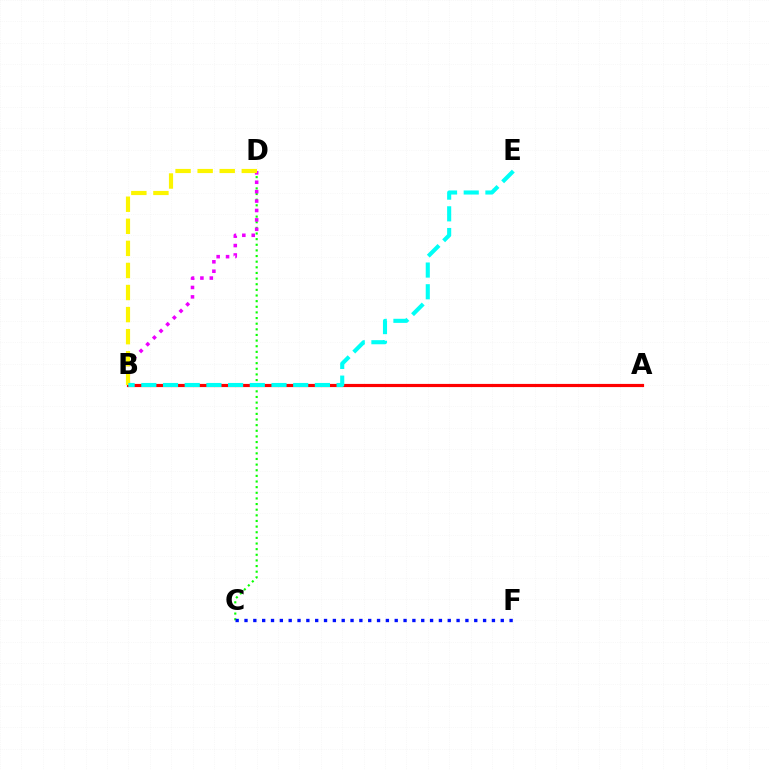{('C', 'D'): [{'color': '#08ff00', 'line_style': 'dotted', 'thickness': 1.53}], ('A', 'B'): [{'color': '#ff0000', 'line_style': 'solid', 'thickness': 2.28}], ('B', 'D'): [{'color': '#ee00ff', 'line_style': 'dotted', 'thickness': 2.56}, {'color': '#fcf500', 'line_style': 'dashed', 'thickness': 3.0}], ('B', 'E'): [{'color': '#00fff6', 'line_style': 'dashed', 'thickness': 2.95}], ('C', 'F'): [{'color': '#0010ff', 'line_style': 'dotted', 'thickness': 2.4}]}